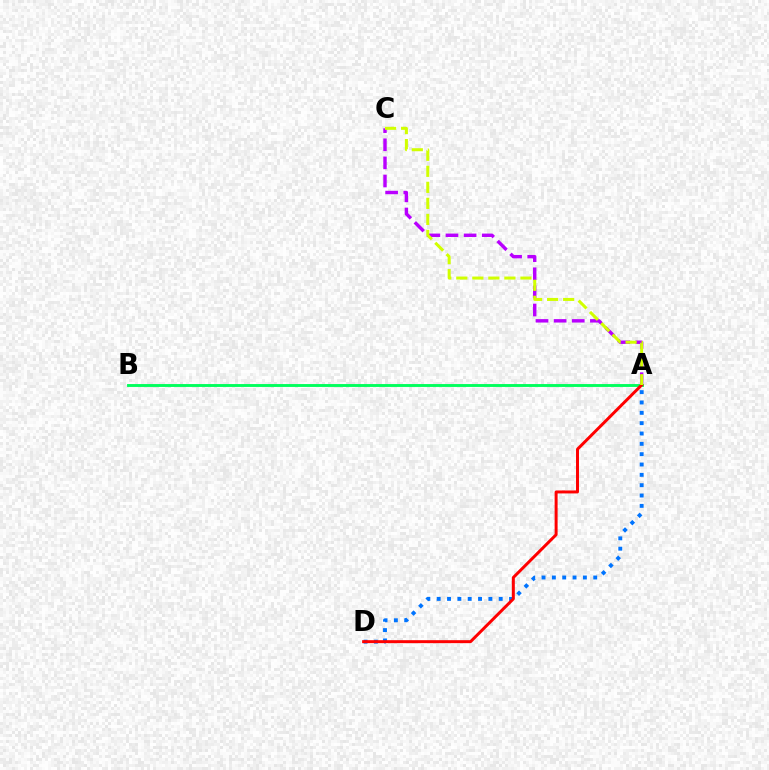{('A', 'C'): [{'color': '#b900ff', 'line_style': 'dashed', 'thickness': 2.46}, {'color': '#d1ff00', 'line_style': 'dashed', 'thickness': 2.18}], ('A', 'D'): [{'color': '#0074ff', 'line_style': 'dotted', 'thickness': 2.81}, {'color': '#ff0000', 'line_style': 'solid', 'thickness': 2.14}], ('A', 'B'): [{'color': '#00ff5c', 'line_style': 'solid', 'thickness': 2.07}]}